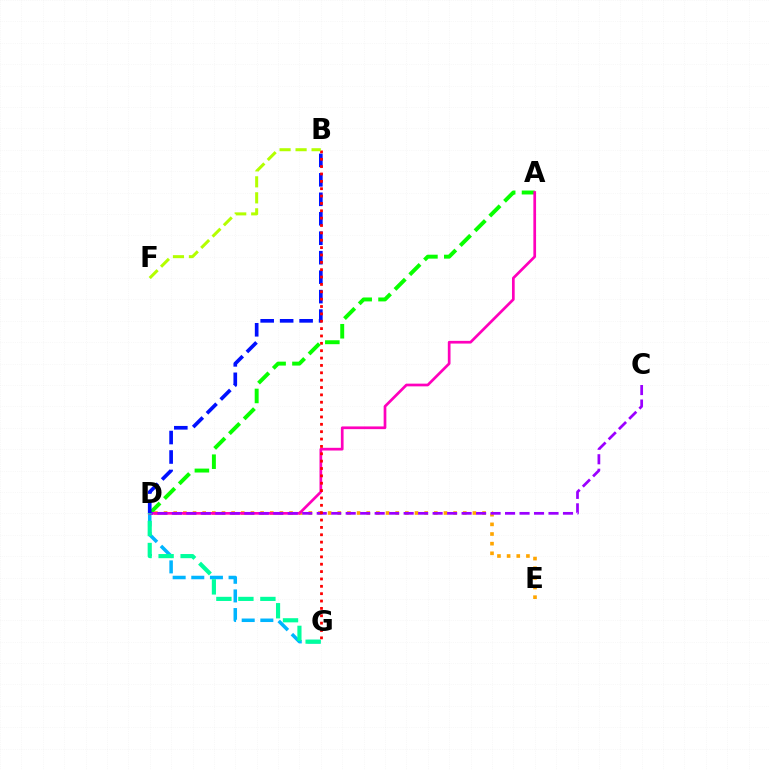{('D', 'E'): [{'color': '#ffa500', 'line_style': 'dotted', 'thickness': 2.62}], ('D', 'G'): [{'color': '#00b5ff', 'line_style': 'dashed', 'thickness': 2.53}, {'color': '#00ff9d', 'line_style': 'dashed', 'thickness': 2.99}], ('A', 'D'): [{'color': '#08ff00', 'line_style': 'dashed', 'thickness': 2.83}, {'color': '#ff00bd', 'line_style': 'solid', 'thickness': 1.95}], ('C', 'D'): [{'color': '#9b00ff', 'line_style': 'dashed', 'thickness': 1.97}], ('B', 'D'): [{'color': '#0010ff', 'line_style': 'dashed', 'thickness': 2.64}], ('B', 'G'): [{'color': '#ff0000', 'line_style': 'dotted', 'thickness': 2.0}], ('B', 'F'): [{'color': '#b3ff00', 'line_style': 'dashed', 'thickness': 2.17}]}